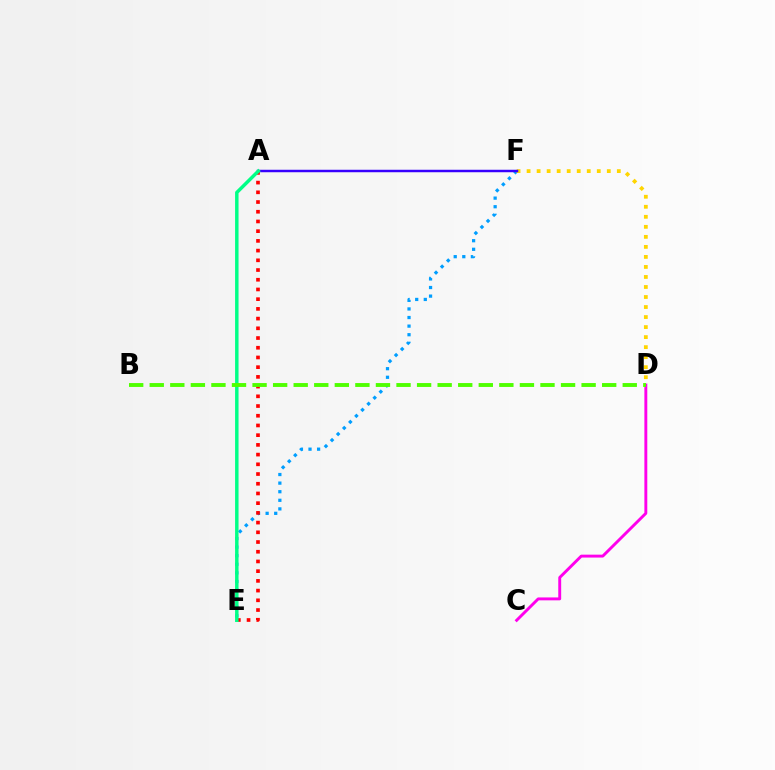{('E', 'F'): [{'color': '#009eff', 'line_style': 'dotted', 'thickness': 2.33}], ('C', 'D'): [{'color': '#ff00ed', 'line_style': 'solid', 'thickness': 2.09}], ('D', 'F'): [{'color': '#ffd500', 'line_style': 'dotted', 'thickness': 2.72}], ('A', 'E'): [{'color': '#ff0000', 'line_style': 'dotted', 'thickness': 2.64}, {'color': '#00ff86', 'line_style': 'solid', 'thickness': 2.49}], ('A', 'F'): [{'color': '#3700ff', 'line_style': 'solid', 'thickness': 1.78}], ('B', 'D'): [{'color': '#4fff00', 'line_style': 'dashed', 'thickness': 2.79}]}